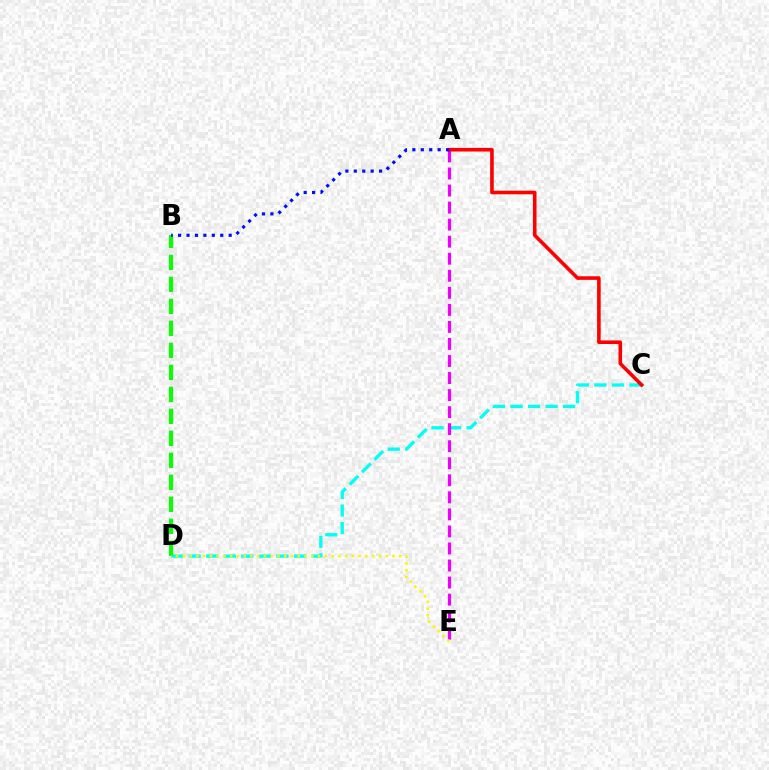{('C', 'D'): [{'color': '#00fff6', 'line_style': 'dashed', 'thickness': 2.39}], ('B', 'D'): [{'color': '#08ff00', 'line_style': 'dashed', 'thickness': 2.99}], ('A', 'E'): [{'color': '#ee00ff', 'line_style': 'dashed', 'thickness': 2.32}], ('A', 'C'): [{'color': '#ff0000', 'line_style': 'solid', 'thickness': 2.59}], ('D', 'E'): [{'color': '#fcf500', 'line_style': 'dotted', 'thickness': 1.84}], ('A', 'B'): [{'color': '#0010ff', 'line_style': 'dotted', 'thickness': 2.29}]}